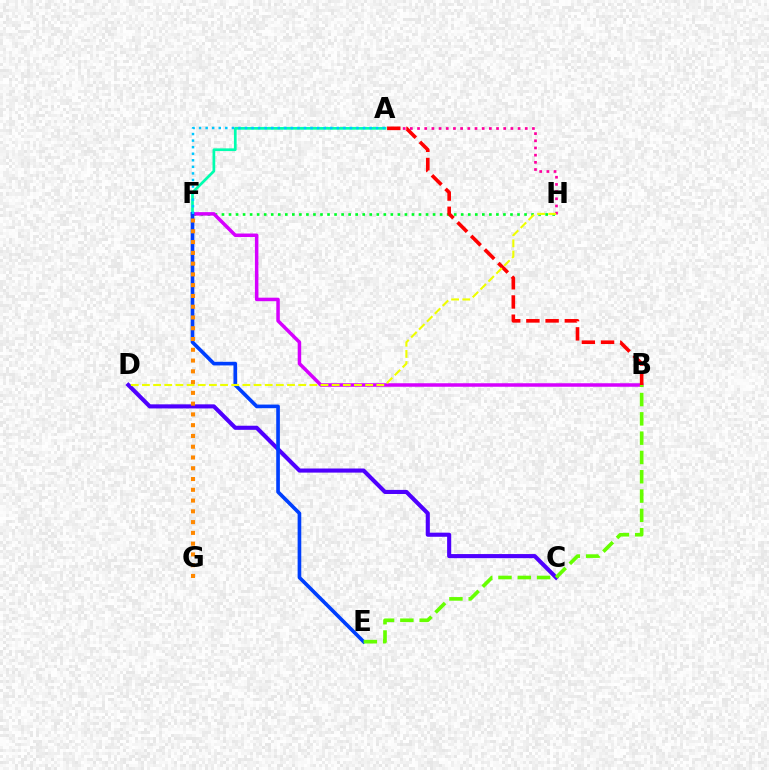{('A', 'H'): [{'color': '#ff00a0', 'line_style': 'dotted', 'thickness': 1.95}], ('F', 'H'): [{'color': '#00ff27', 'line_style': 'dotted', 'thickness': 1.91}], ('C', 'D'): [{'color': '#4f00ff', 'line_style': 'solid', 'thickness': 2.95}], ('B', 'F'): [{'color': '#d600ff', 'line_style': 'solid', 'thickness': 2.53}], ('A', 'F'): [{'color': '#00ffaf', 'line_style': 'solid', 'thickness': 1.95}, {'color': '#00c7ff', 'line_style': 'dotted', 'thickness': 1.78}], ('E', 'F'): [{'color': '#003fff', 'line_style': 'solid', 'thickness': 2.63}], ('A', 'B'): [{'color': '#ff0000', 'line_style': 'dashed', 'thickness': 2.61}], ('B', 'E'): [{'color': '#66ff00', 'line_style': 'dashed', 'thickness': 2.62}], ('D', 'H'): [{'color': '#eeff00', 'line_style': 'dashed', 'thickness': 1.52}], ('F', 'G'): [{'color': '#ff8800', 'line_style': 'dotted', 'thickness': 2.93}]}